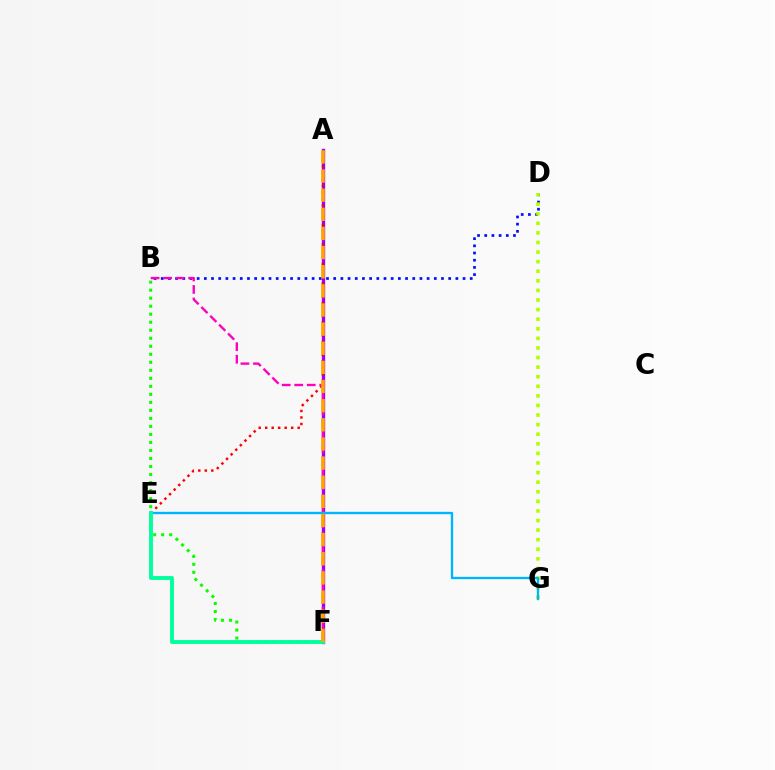{('B', 'D'): [{'color': '#0010ff', 'line_style': 'dotted', 'thickness': 1.95}], ('D', 'G'): [{'color': '#b3ff00', 'line_style': 'dotted', 'thickness': 2.6}], ('A', 'F'): [{'color': '#9b00ff', 'line_style': 'solid', 'thickness': 2.41}, {'color': '#ffa500', 'line_style': 'dashed', 'thickness': 2.6}], ('A', 'E'): [{'color': '#ff0000', 'line_style': 'dotted', 'thickness': 1.77}], ('B', 'F'): [{'color': '#ff00bd', 'line_style': 'dashed', 'thickness': 1.7}, {'color': '#08ff00', 'line_style': 'dotted', 'thickness': 2.18}], ('E', 'G'): [{'color': '#00b5ff', 'line_style': 'solid', 'thickness': 1.69}], ('E', 'F'): [{'color': '#00ff9d', 'line_style': 'solid', 'thickness': 2.79}]}